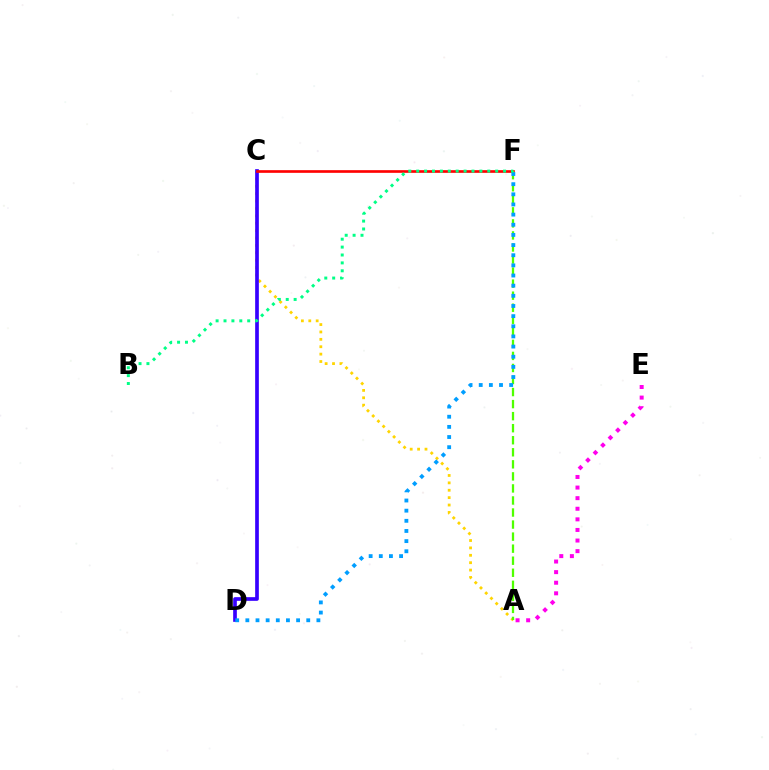{('A', 'C'): [{'color': '#ffd500', 'line_style': 'dotted', 'thickness': 2.01}], ('C', 'D'): [{'color': '#3700ff', 'line_style': 'solid', 'thickness': 2.65}], ('C', 'F'): [{'color': '#ff0000', 'line_style': 'solid', 'thickness': 1.92}], ('A', 'F'): [{'color': '#4fff00', 'line_style': 'dashed', 'thickness': 1.64}], ('A', 'E'): [{'color': '#ff00ed', 'line_style': 'dotted', 'thickness': 2.88}], ('D', 'F'): [{'color': '#009eff', 'line_style': 'dotted', 'thickness': 2.76}], ('B', 'F'): [{'color': '#00ff86', 'line_style': 'dotted', 'thickness': 2.15}]}